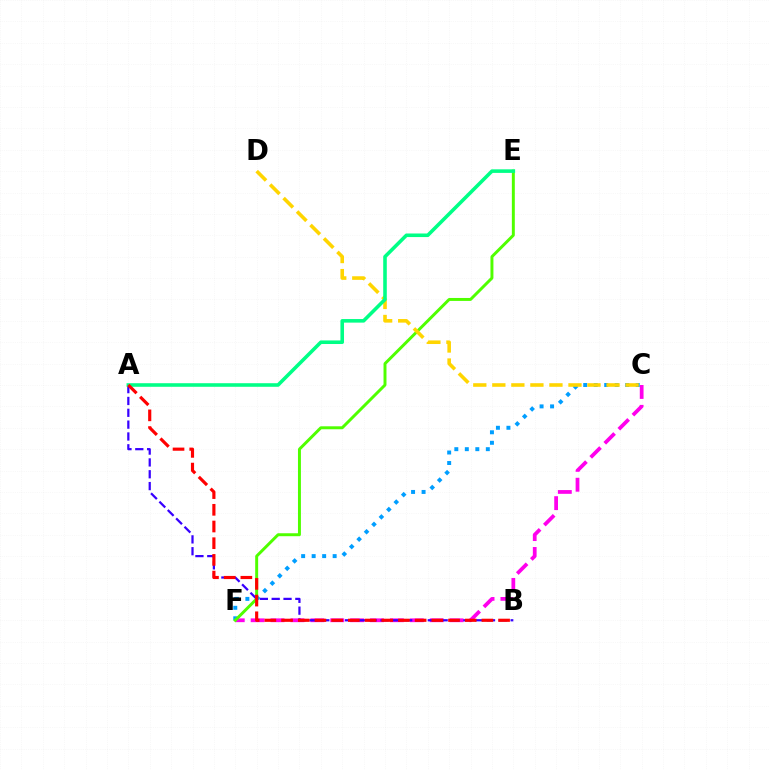{('C', 'F'): [{'color': '#ff00ed', 'line_style': 'dashed', 'thickness': 2.7}, {'color': '#009eff', 'line_style': 'dotted', 'thickness': 2.85}], ('A', 'B'): [{'color': '#3700ff', 'line_style': 'dashed', 'thickness': 1.61}, {'color': '#ff0000', 'line_style': 'dashed', 'thickness': 2.27}], ('E', 'F'): [{'color': '#4fff00', 'line_style': 'solid', 'thickness': 2.13}], ('C', 'D'): [{'color': '#ffd500', 'line_style': 'dashed', 'thickness': 2.59}], ('A', 'E'): [{'color': '#00ff86', 'line_style': 'solid', 'thickness': 2.58}]}